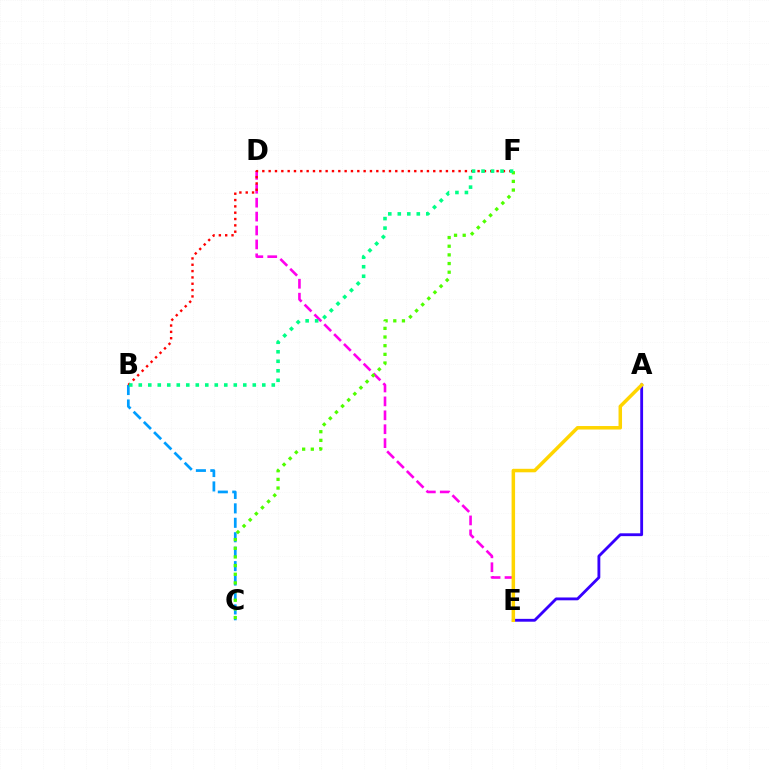{('B', 'C'): [{'color': '#009eff', 'line_style': 'dashed', 'thickness': 1.96}], ('A', 'E'): [{'color': '#3700ff', 'line_style': 'solid', 'thickness': 2.04}, {'color': '#ffd500', 'line_style': 'solid', 'thickness': 2.52}], ('D', 'E'): [{'color': '#ff00ed', 'line_style': 'dashed', 'thickness': 1.89}], ('B', 'F'): [{'color': '#ff0000', 'line_style': 'dotted', 'thickness': 1.72}, {'color': '#00ff86', 'line_style': 'dotted', 'thickness': 2.58}], ('C', 'F'): [{'color': '#4fff00', 'line_style': 'dotted', 'thickness': 2.35}]}